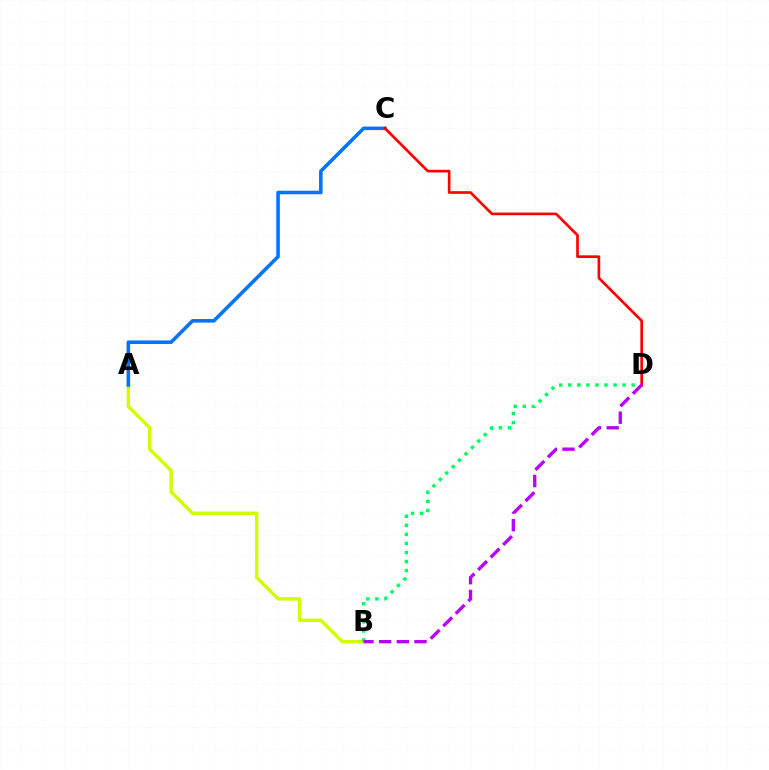{('A', 'B'): [{'color': '#d1ff00', 'line_style': 'solid', 'thickness': 2.47}], ('B', 'D'): [{'color': '#00ff5c', 'line_style': 'dotted', 'thickness': 2.46}, {'color': '#b900ff', 'line_style': 'dashed', 'thickness': 2.4}], ('A', 'C'): [{'color': '#0074ff', 'line_style': 'solid', 'thickness': 2.57}], ('C', 'D'): [{'color': '#ff0000', 'line_style': 'solid', 'thickness': 1.92}]}